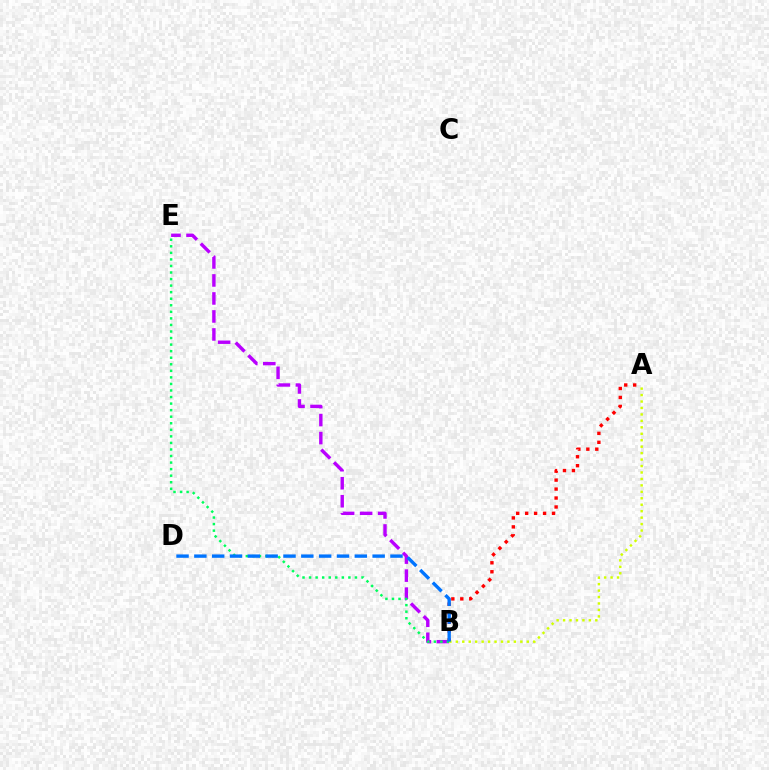{('B', 'E'): [{'color': '#b900ff', 'line_style': 'dashed', 'thickness': 2.45}, {'color': '#00ff5c', 'line_style': 'dotted', 'thickness': 1.78}], ('A', 'B'): [{'color': '#ff0000', 'line_style': 'dotted', 'thickness': 2.43}, {'color': '#d1ff00', 'line_style': 'dotted', 'thickness': 1.75}], ('B', 'D'): [{'color': '#0074ff', 'line_style': 'dashed', 'thickness': 2.42}]}